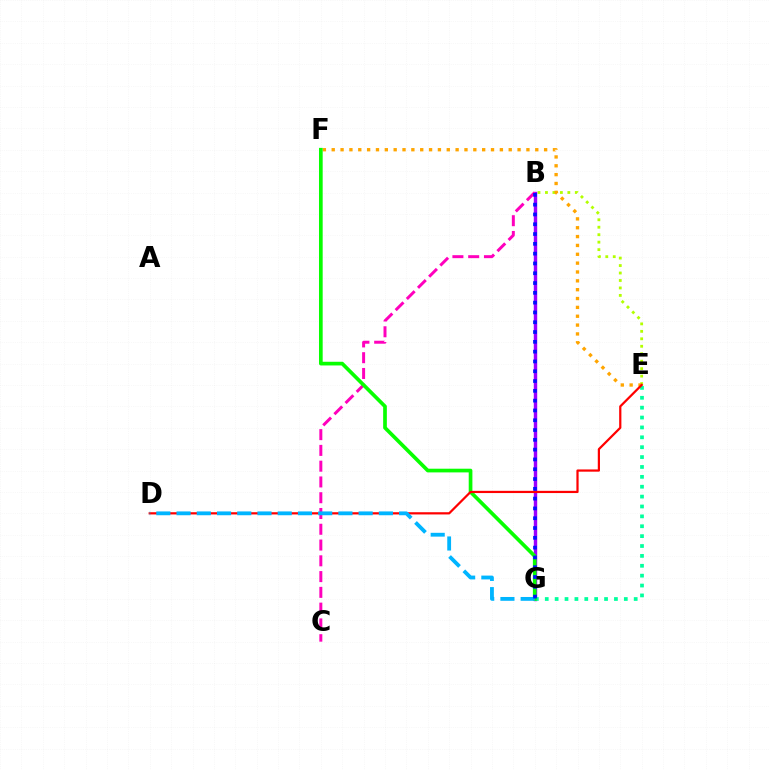{('B', 'E'): [{'color': '#b3ff00', 'line_style': 'dotted', 'thickness': 2.03}], ('E', 'F'): [{'color': '#ffa500', 'line_style': 'dotted', 'thickness': 2.4}], ('B', 'G'): [{'color': '#9b00ff', 'line_style': 'solid', 'thickness': 2.46}, {'color': '#0010ff', 'line_style': 'dotted', 'thickness': 2.66}], ('B', 'C'): [{'color': '#ff00bd', 'line_style': 'dashed', 'thickness': 2.14}], ('E', 'G'): [{'color': '#00ff9d', 'line_style': 'dotted', 'thickness': 2.69}], ('F', 'G'): [{'color': '#08ff00', 'line_style': 'solid', 'thickness': 2.65}], ('D', 'E'): [{'color': '#ff0000', 'line_style': 'solid', 'thickness': 1.6}], ('D', 'G'): [{'color': '#00b5ff', 'line_style': 'dashed', 'thickness': 2.75}]}